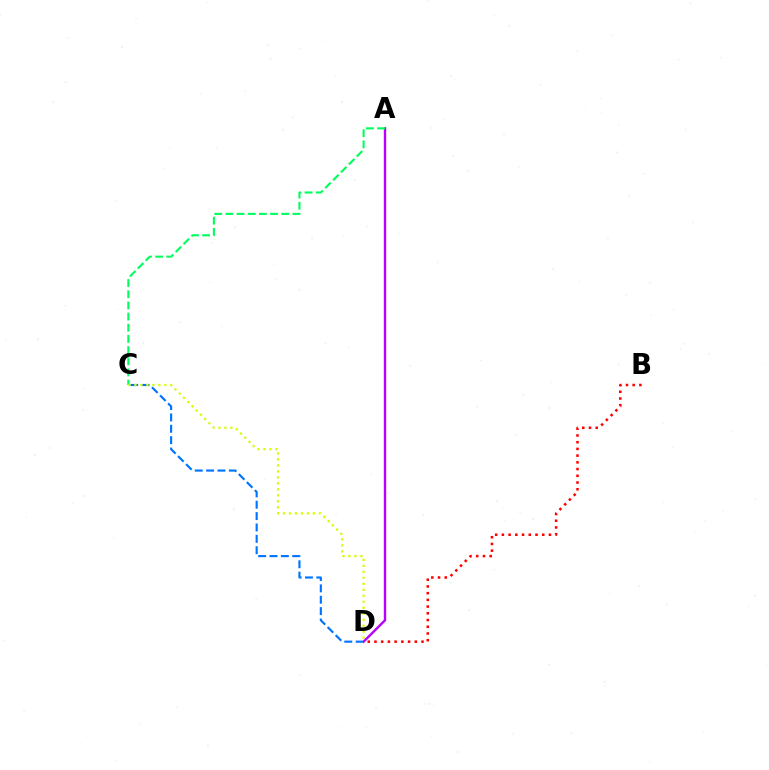{('B', 'D'): [{'color': '#ff0000', 'line_style': 'dotted', 'thickness': 1.83}], ('A', 'D'): [{'color': '#b900ff', 'line_style': 'solid', 'thickness': 1.71}], ('C', 'D'): [{'color': '#0074ff', 'line_style': 'dashed', 'thickness': 1.54}, {'color': '#d1ff00', 'line_style': 'dotted', 'thickness': 1.63}], ('A', 'C'): [{'color': '#00ff5c', 'line_style': 'dashed', 'thickness': 1.52}]}